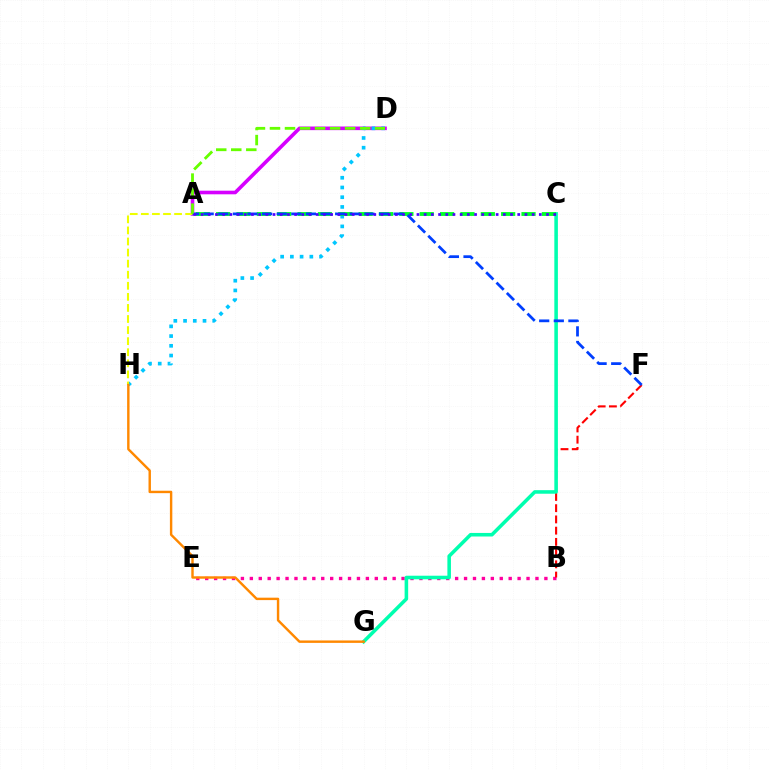{('B', 'E'): [{'color': '#ff00a0', 'line_style': 'dotted', 'thickness': 2.43}], ('A', 'D'): [{'color': '#d600ff', 'line_style': 'solid', 'thickness': 2.6}, {'color': '#66ff00', 'line_style': 'dashed', 'thickness': 2.04}], ('D', 'H'): [{'color': '#00c7ff', 'line_style': 'dotted', 'thickness': 2.64}], ('A', 'H'): [{'color': '#eeff00', 'line_style': 'dashed', 'thickness': 1.5}], ('B', 'F'): [{'color': '#ff0000', 'line_style': 'dashed', 'thickness': 1.53}], ('C', 'G'): [{'color': '#00ffaf', 'line_style': 'solid', 'thickness': 2.56}], ('A', 'C'): [{'color': '#00ff27', 'line_style': 'dashed', 'thickness': 2.77}, {'color': '#4f00ff', 'line_style': 'dotted', 'thickness': 1.96}], ('A', 'F'): [{'color': '#003fff', 'line_style': 'dashed', 'thickness': 1.98}], ('G', 'H'): [{'color': '#ff8800', 'line_style': 'solid', 'thickness': 1.74}]}